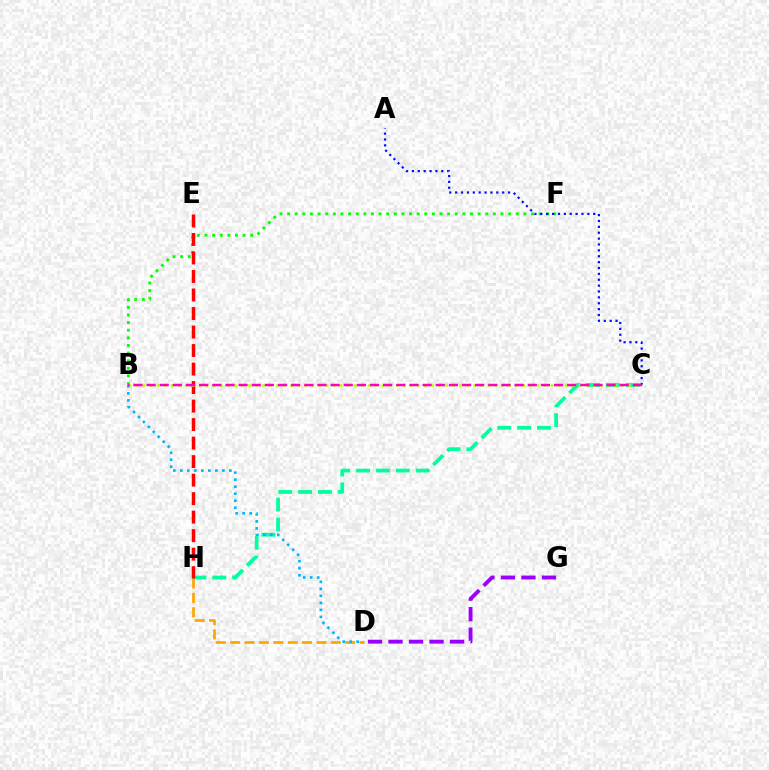{('B', 'F'): [{'color': '#08ff00', 'line_style': 'dotted', 'thickness': 2.07}], ('D', 'H'): [{'color': '#ffa500', 'line_style': 'dashed', 'thickness': 1.95}], ('C', 'H'): [{'color': '#00ff9d', 'line_style': 'dashed', 'thickness': 2.7}], ('A', 'C'): [{'color': '#0010ff', 'line_style': 'dotted', 'thickness': 1.6}], ('E', 'H'): [{'color': '#ff0000', 'line_style': 'dashed', 'thickness': 2.51}], ('B', 'C'): [{'color': '#b3ff00', 'line_style': 'dotted', 'thickness': 1.91}, {'color': '#ff00bd', 'line_style': 'dashed', 'thickness': 1.79}], ('D', 'G'): [{'color': '#9b00ff', 'line_style': 'dashed', 'thickness': 2.79}], ('B', 'D'): [{'color': '#00b5ff', 'line_style': 'dotted', 'thickness': 1.9}]}